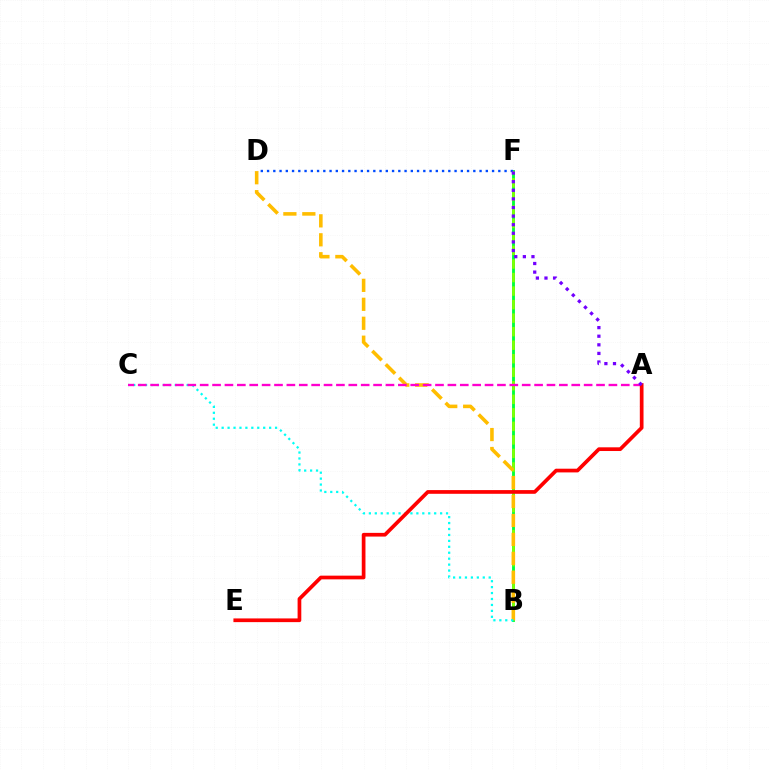{('B', 'F'): [{'color': '#00ff39', 'line_style': 'solid', 'thickness': 2.06}, {'color': '#84ff00', 'line_style': 'dashed', 'thickness': 1.84}], ('D', 'F'): [{'color': '#004bff', 'line_style': 'dotted', 'thickness': 1.7}], ('B', 'D'): [{'color': '#ffbd00', 'line_style': 'dashed', 'thickness': 2.57}], ('B', 'C'): [{'color': '#00fff6', 'line_style': 'dotted', 'thickness': 1.61}], ('A', 'C'): [{'color': '#ff00cf', 'line_style': 'dashed', 'thickness': 1.68}], ('A', 'E'): [{'color': '#ff0000', 'line_style': 'solid', 'thickness': 2.67}], ('A', 'F'): [{'color': '#7200ff', 'line_style': 'dotted', 'thickness': 2.34}]}